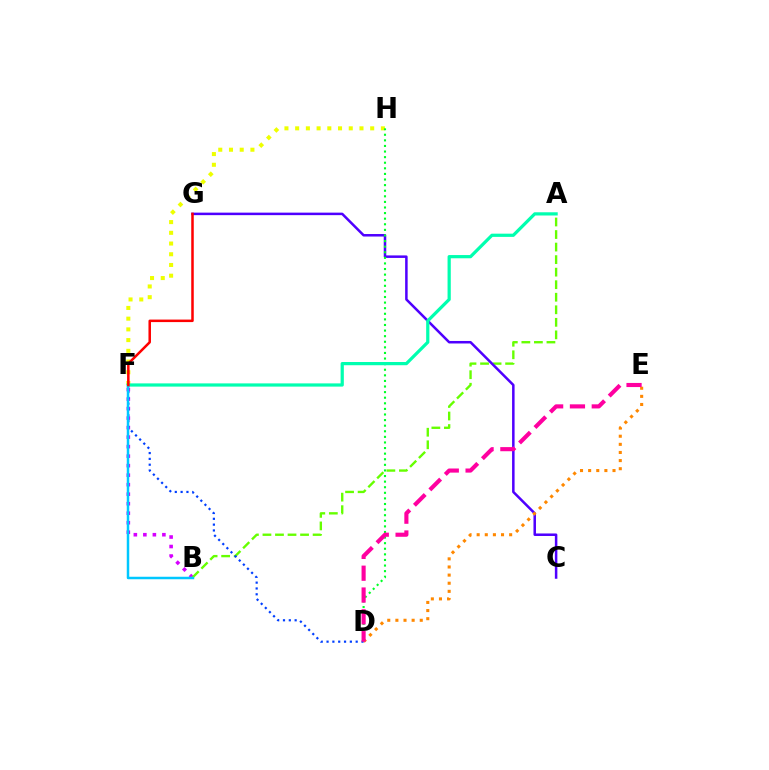{('F', 'H'): [{'color': '#eeff00', 'line_style': 'dotted', 'thickness': 2.91}], ('B', 'F'): [{'color': '#d600ff', 'line_style': 'dotted', 'thickness': 2.58}, {'color': '#00c7ff', 'line_style': 'solid', 'thickness': 1.8}], ('A', 'B'): [{'color': '#66ff00', 'line_style': 'dashed', 'thickness': 1.7}], ('C', 'G'): [{'color': '#4f00ff', 'line_style': 'solid', 'thickness': 1.81}], ('D', 'H'): [{'color': '#00ff27', 'line_style': 'dotted', 'thickness': 1.52}], ('D', 'F'): [{'color': '#003fff', 'line_style': 'dotted', 'thickness': 1.58}], ('A', 'F'): [{'color': '#00ffaf', 'line_style': 'solid', 'thickness': 2.32}], ('D', 'E'): [{'color': '#ff8800', 'line_style': 'dotted', 'thickness': 2.21}, {'color': '#ff00a0', 'line_style': 'dashed', 'thickness': 2.96}], ('F', 'G'): [{'color': '#ff0000', 'line_style': 'solid', 'thickness': 1.81}]}